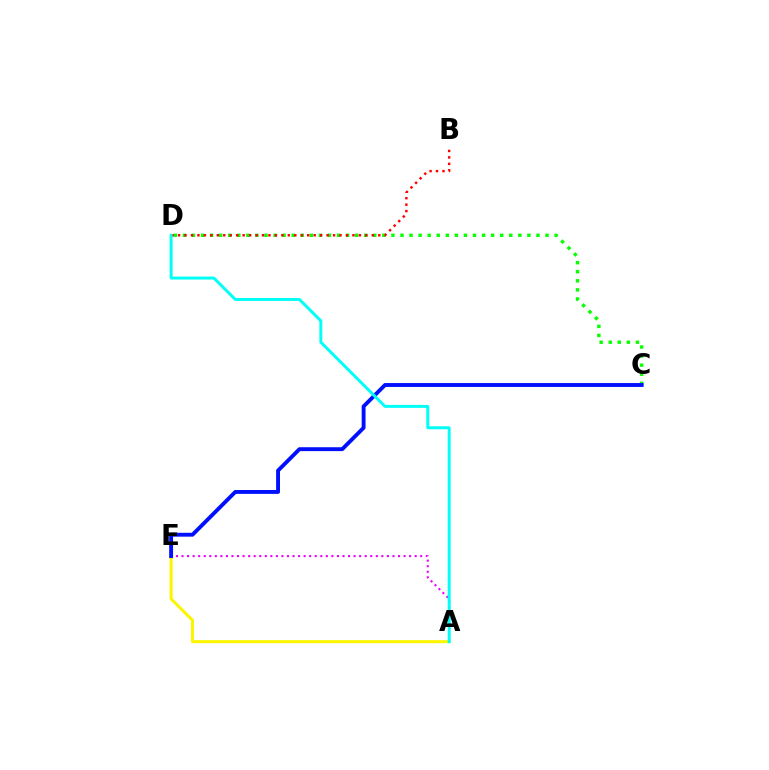{('C', 'D'): [{'color': '#08ff00', 'line_style': 'dotted', 'thickness': 2.46}], ('A', 'E'): [{'color': '#ee00ff', 'line_style': 'dotted', 'thickness': 1.51}, {'color': '#fcf500', 'line_style': 'solid', 'thickness': 2.19}], ('B', 'D'): [{'color': '#ff0000', 'line_style': 'dotted', 'thickness': 1.75}], ('C', 'E'): [{'color': '#0010ff', 'line_style': 'solid', 'thickness': 2.8}], ('A', 'D'): [{'color': '#00fff6', 'line_style': 'solid', 'thickness': 2.13}]}